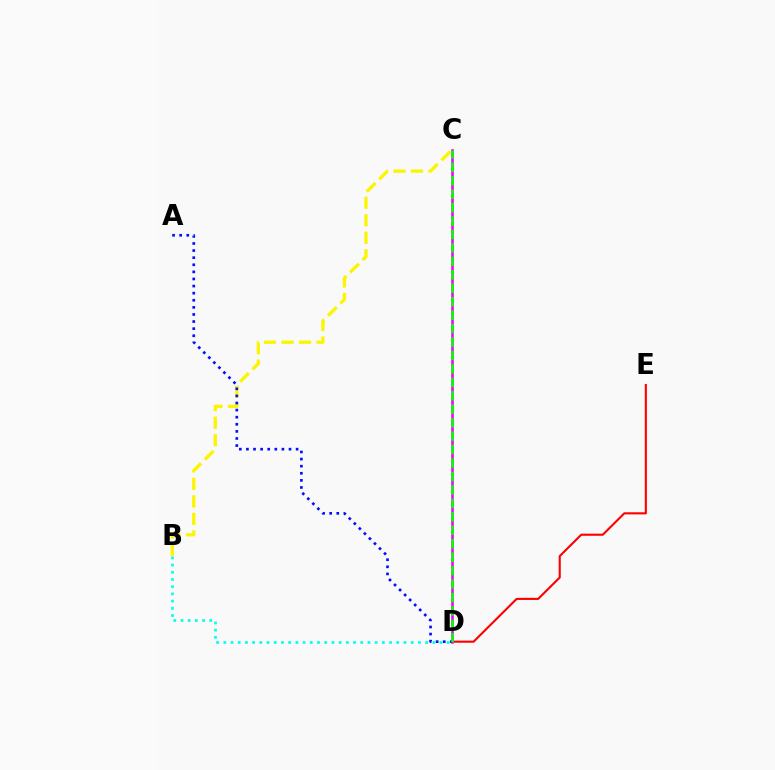{('D', 'E'): [{'color': '#ff0000', 'line_style': 'solid', 'thickness': 1.52}], ('B', 'C'): [{'color': '#fcf500', 'line_style': 'dashed', 'thickness': 2.38}], ('C', 'D'): [{'color': '#ee00ff', 'line_style': 'solid', 'thickness': 1.85}, {'color': '#08ff00', 'line_style': 'dashed', 'thickness': 1.83}], ('B', 'D'): [{'color': '#00fff6', 'line_style': 'dotted', 'thickness': 1.96}], ('A', 'D'): [{'color': '#0010ff', 'line_style': 'dotted', 'thickness': 1.93}]}